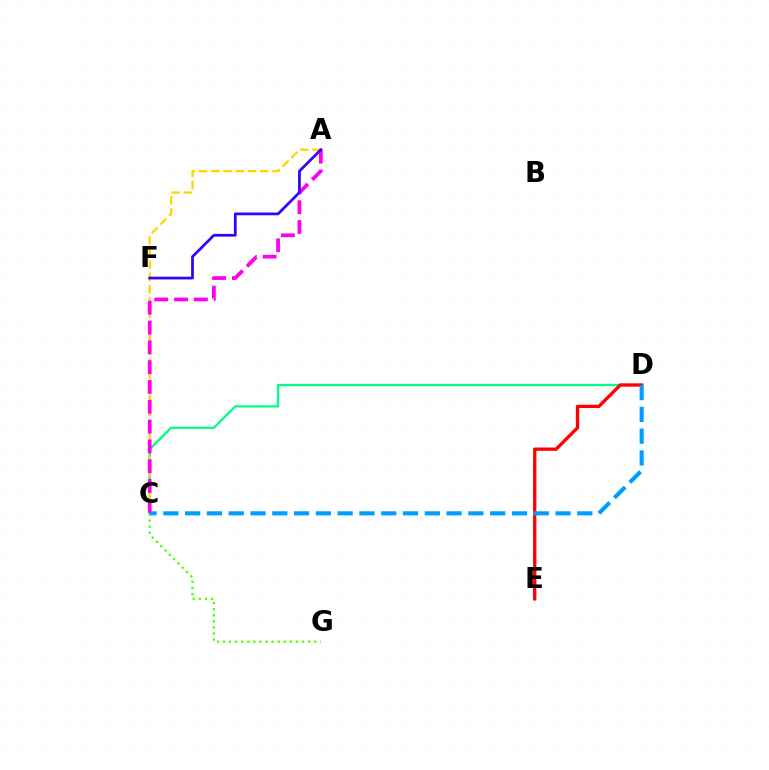{('C', 'G'): [{'color': '#4fff00', 'line_style': 'dotted', 'thickness': 1.65}], ('C', 'D'): [{'color': '#00ff86', 'line_style': 'solid', 'thickness': 1.64}, {'color': '#009eff', 'line_style': 'dashed', 'thickness': 2.96}], ('D', 'E'): [{'color': '#ff0000', 'line_style': 'solid', 'thickness': 2.39}], ('A', 'C'): [{'color': '#ffd500', 'line_style': 'dashed', 'thickness': 1.66}, {'color': '#ff00ed', 'line_style': 'dashed', 'thickness': 2.69}], ('A', 'F'): [{'color': '#3700ff', 'line_style': 'solid', 'thickness': 1.98}]}